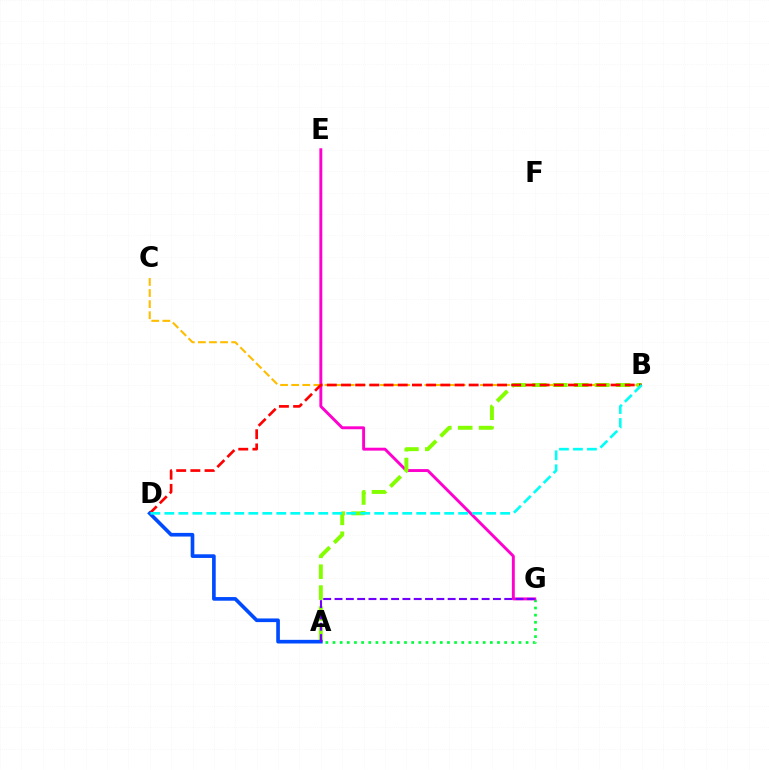{('A', 'G'): [{'color': '#00ff39', 'line_style': 'dotted', 'thickness': 1.94}, {'color': '#7200ff', 'line_style': 'dashed', 'thickness': 1.54}], ('E', 'G'): [{'color': '#ff00cf', 'line_style': 'solid', 'thickness': 2.1}], ('B', 'C'): [{'color': '#ffbd00', 'line_style': 'dashed', 'thickness': 1.51}], ('A', 'B'): [{'color': '#84ff00', 'line_style': 'dashed', 'thickness': 2.84}], ('B', 'D'): [{'color': '#ff0000', 'line_style': 'dashed', 'thickness': 1.93}, {'color': '#00fff6', 'line_style': 'dashed', 'thickness': 1.9}], ('A', 'D'): [{'color': '#004bff', 'line_style': 'solid', 'thickness': 2.63}]}